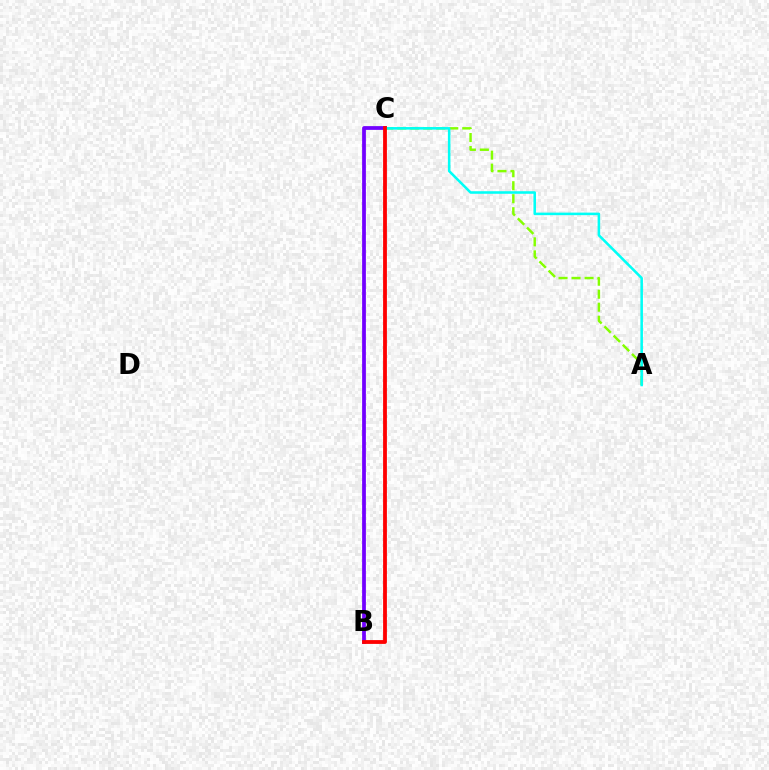{('B', 'C'): [{'color': '#7200ff', 'line_style': 'solid', 'thickness': 2.7}, {'color': '#ff0000', 'line_style': 'solid', 'thickness': 2.74}], ('A', 'C'): [{'color': '#84ff00', 'line_style': 'dashed', 'thickness': 1.77}, {'color': '#00fff6', 'line_style': 'solid', 'thickness': 1.84}]}